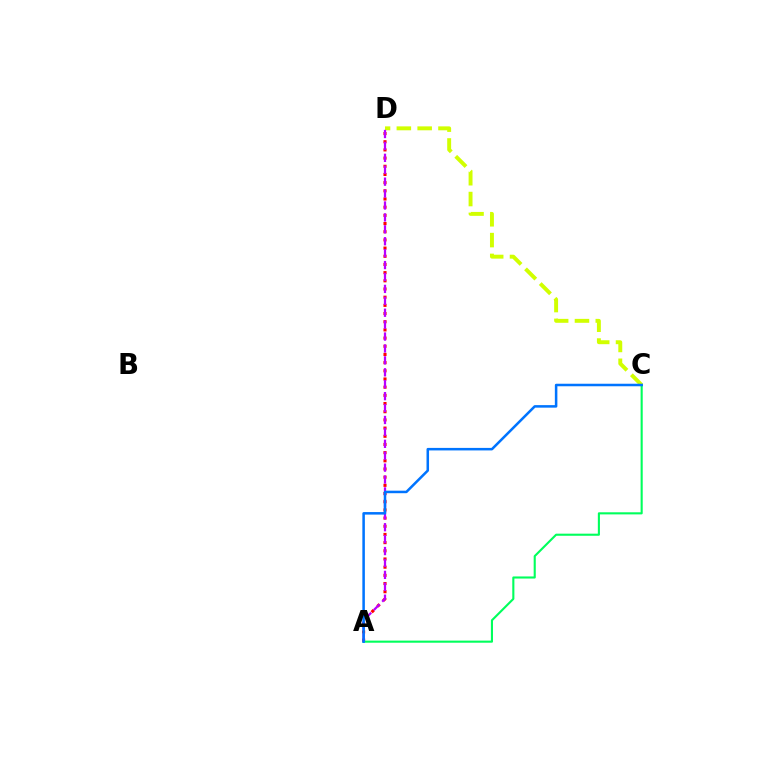{('C', 'D'): [{'color': '#d1ff00', 'line_style': 'dashed', 'thickness': 2.83}], ('A', 'D'): [{'color': '#ff0000', 'line_style': 'dotted', 'thickness': 2.22}, {'color': '#b900ff', 'line_style': 'dashed', 'thickness': 1.62}], ('A', 'C'): [{'color': '#00ff5c', 'line_style': 'solid', 'thickness': 1.52}, {'color': '#0074ff', 'line_style': 'solid', 'thickness': 1.82}]}